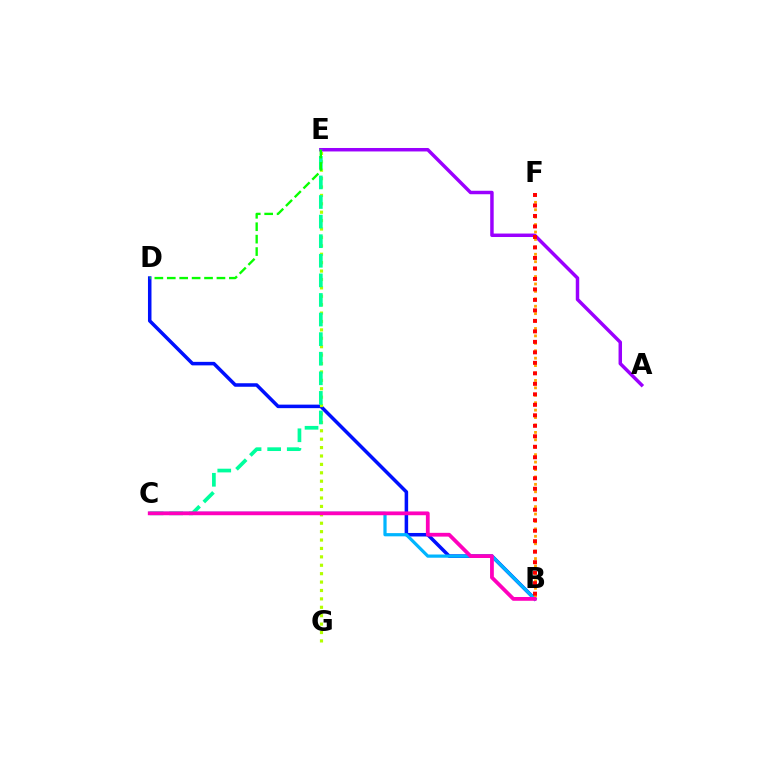{('B', 'D'): [{'color': '#0010ff', 'line_style': 'solid', 'thickness': 2.53}], ('E', 'G'): [{'color': '#b3ff00', 'line_style': 'dotted', 'thickness': 2.28}], ('B', 'C'): [{'color': '#00b5ff', 'line_style': 'solid', 'thickness': 2.31}, {'color': '#ff00bd', 'line_style': 'solid', 'thickness': 2.72}], ('A', 'E'): [{'color': '#9b00ff', 'line_style': 'solid', 'thickness': 2.5}], ('B', 'F'): [{'color': '#ffa500', 'line_style': 'dotted', 'thickness': 2.02}, {'color': '#ff0000', 'line_style': 'dotted', 'thickness': 2.85}], ('C', 'E'): [{'color': '#00ff9d', 'line_style': 'dashed', 'thickness': 2.66}], ('D', 'E'): [{'color': '#08ff00', 'line_style': 'dashed', 'thickness': 1.69}]}